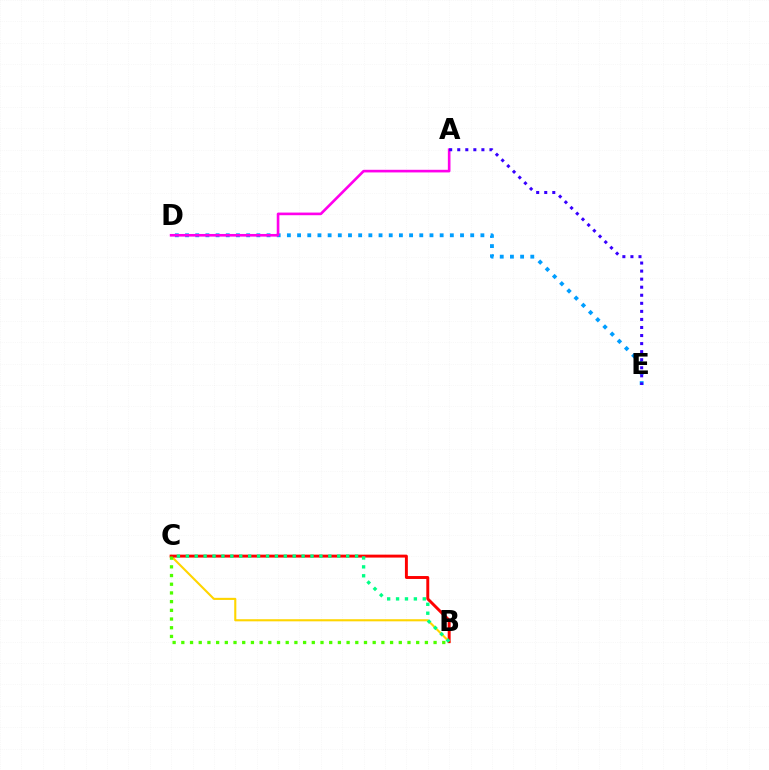{('B', 'C'): [{'color': '#ffd500', 'line_style': 'solid', 'thickness': 1.52}, {'color': '#ff0000', 'line_style': 'solid', 'thickness': 2.11}, {'color': '#00ff86', 'line_style': 'dotted', 'thickness': 2.42}, {'color': '#4fff00', 'line_style': 'dotted', 'thickness': 2.36}], ('D', 'E'): [{'color': '#009eff', 'line_style': 'dotted', 'thickness': 2.77}], ('A', 'D'): [{'color': '#ff00ed', 'line_style': 'solid', 'thickness': 1.9}], ('A', 'E'): [{'color': '#3700ff', 'line_style': 'dotted', 'thickness': 2.19}]}